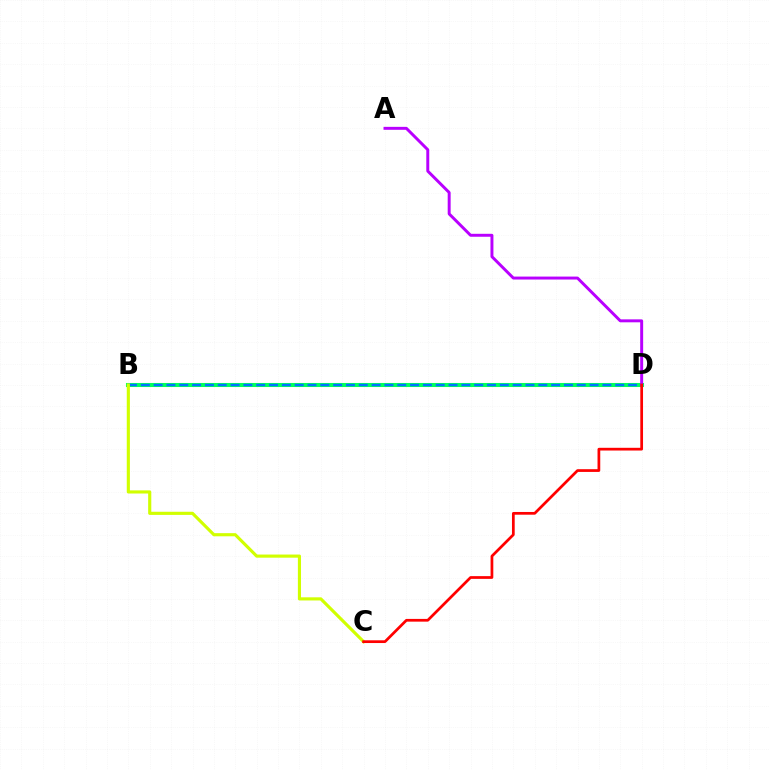{('B', 'D'): [{'color': '#00ff5c', 'line_style': 'solid', 'thickness': 2.92}, {'color': '#0074ff', 'line_style': 'dashed', 'thickness': 1.74}], ('B', 'C'): [{'color': '#d1ff00', 'line_style': 'solid', 'thickness': 2.26}], ('A', 'D'): [{'color': '#b900ff', 'line_style': 'solid', 'thickness': 2.13}], ('C', 'D'): [{'color': '#ff0000', 'line_style': 'solid', 'thickness': 1.97}]}